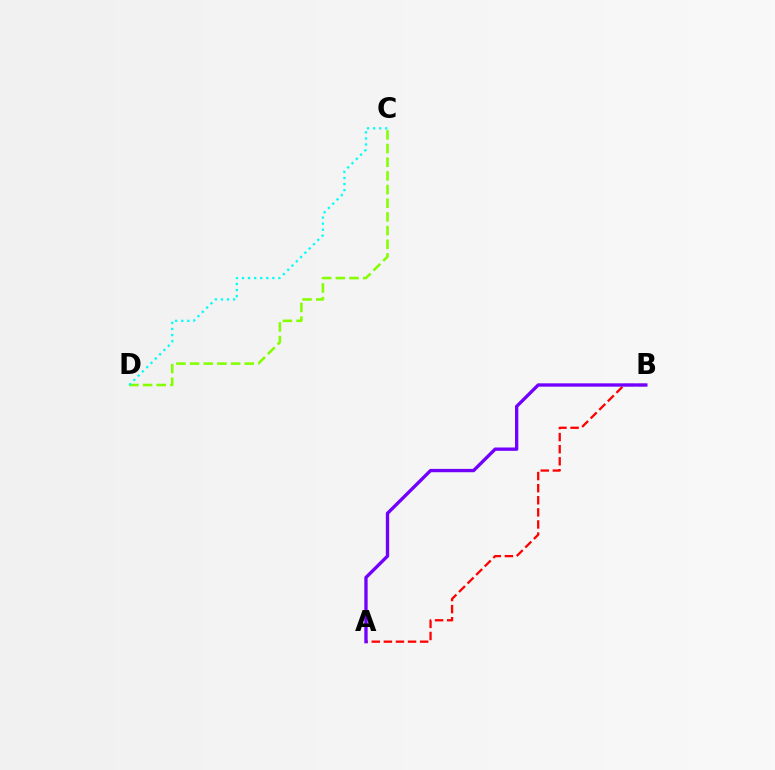{('C', 'D'): [{'color': '#84ff00', 'line_style': 'dashed', 'thickness': 1.86}, {'color': '#00fff6', 'line_style': 'dotted', 'thickness': 1.65}], ('A', 'B'): [{'color': '#ff0000', 'line_style': 'dashed', 'thickness': 1.64}, {'color': '#7200ff', 'line_style': 'solid', 'thickness': 2.4}]}